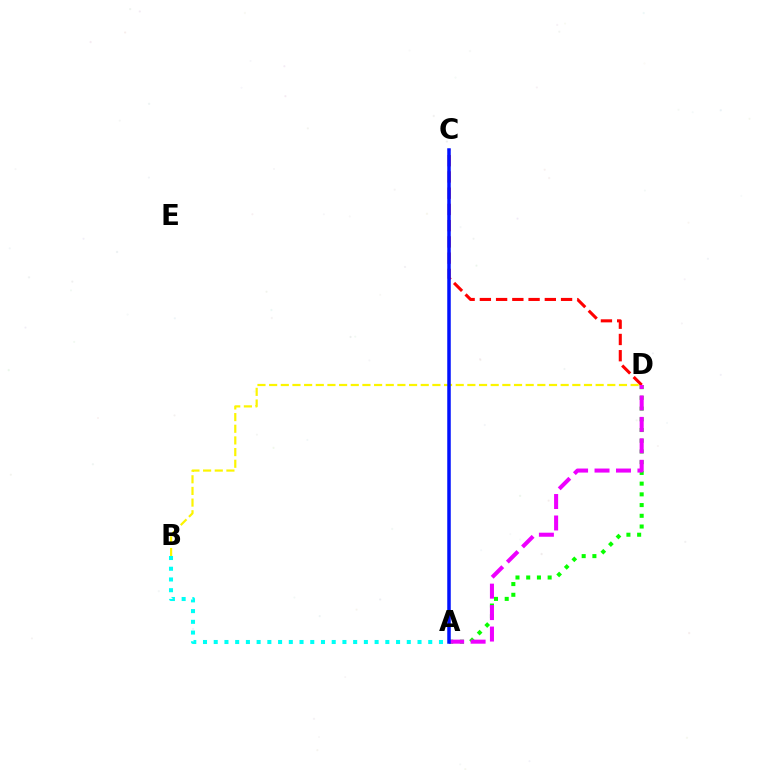{('C', 'D'): [{'color': '#ff0000', 'line_style': 'dashed', 'thickness': 2.21}], ('B', 'D'): [{'color': '#fcf500', 'line_style': 'dashed', 'thickness': 1.58}], ('A', 'B'): [{'color': '#00fff6', 'line_style': 'dotted', 'thickness': 2.91}], ('A', 'D'): [{'color': '#08ff00', 'line_style': 'dotted', 'thickness': 2.91}, {'color': '#ee00ff', 'line_style': 'dashed', 'thickness': 2.91}], ('A', 'C'): [{'color': '#0010ff', 'line_style': 'solid', 'thickness': 2.52}]}